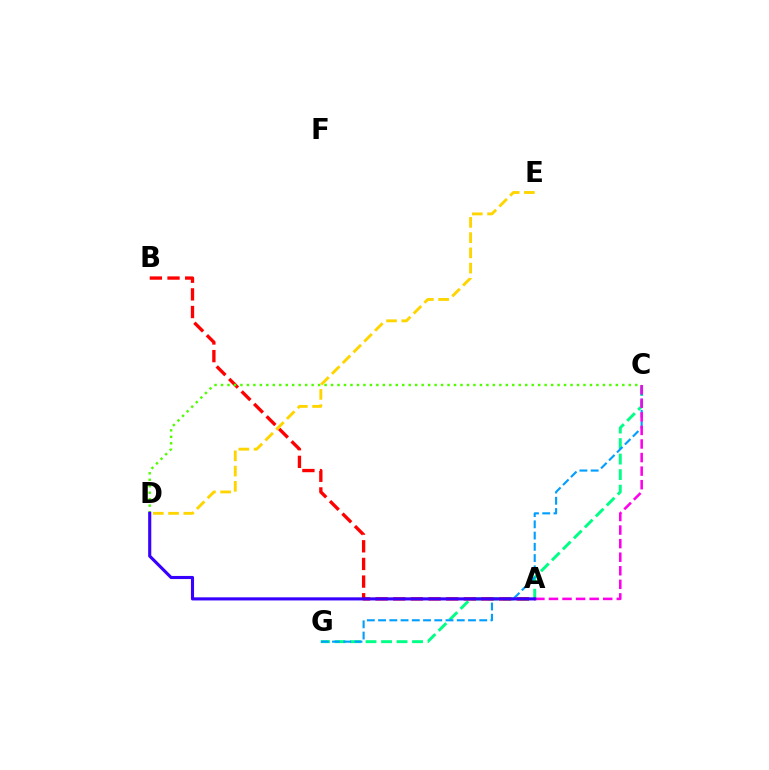{('C', 'G'): [{'color': '#00ff86', 'line_style': 'dashed', 'thickness': 2.11}, {'color': '#009eff', 'line_style': 'dashed', 'thickness': 1.53}], ('A', 'B'): [{'color': '#ff0000', 'line_style': 'dashed', 'thickness': 2.4}], ('C', 'D'): [{'color': '#4fff00', 'line_style': 'dotted', 'thickness': 1.76}], ('A', 'C'): [{'color': '#ff00ed', 'line_style': 'dashed', 'thickness': 1.84}], ('A', 'D'): [{'color': '#3700ff', 'line_style': 'solid', 'thickness': 2.24}], ('D', 'E'): [{'color': '#ffd500', 'line_style': 'dashed', 'thickness': 2.07}]}